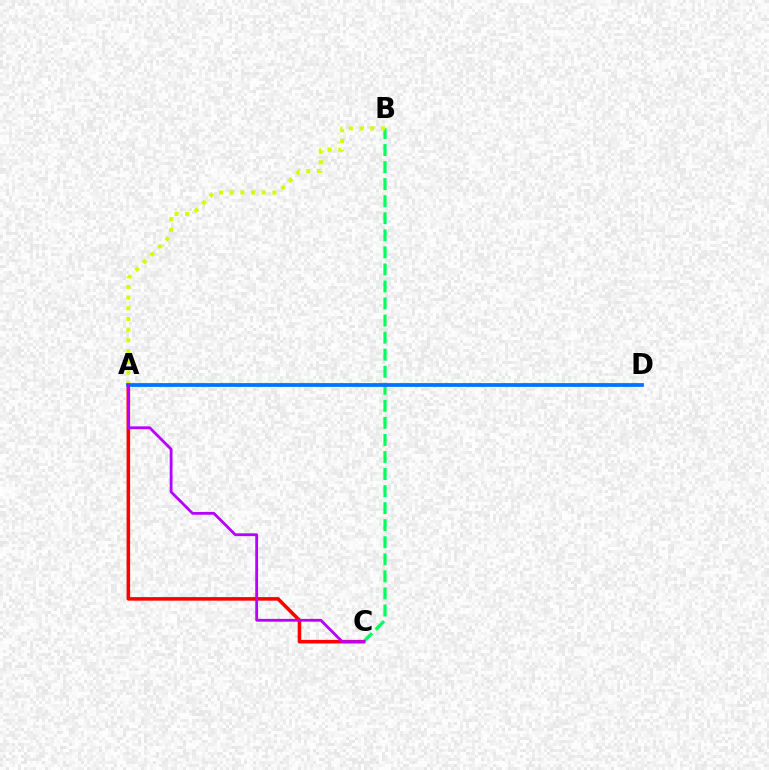{('B', 'C'): [{'color': '#00ff5c', 'line_style': 'dashed', 'thickness': 2.32}], ('A', 'C'): [{'color': '#ff0000', 'line_style': 'solid', 'thickness': 2.56}, {'color': '#b900ff', 'line_style': 'solid', 'thickness': 2.02}], ('A', 'B'): [{'color': '#d1ff00', 'line_style': 'dotted', 'thickness': 2.9}], ('A', 'D'): [{'color': '#0074ff', 'line_style': 'solid', 'thickness': 2.72}]}